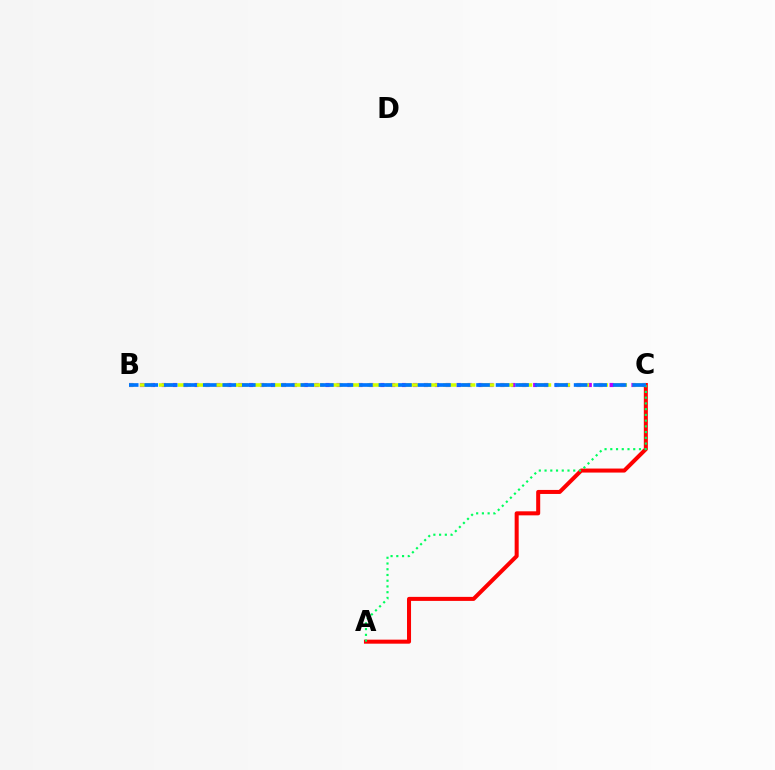{('B', 'C'): [{'color': '#b900ff', 'line_style': 'dotted', 'thickness': 2.97}, {'color': '#d1ff00', 'line_style': 'dashed', 'thickness': 2.58}, {'color': '#0074ff', 'line_style': 'dashed', 'thickness': 2.65}], ('A', 'C'): [{'color': '#ff0000', 'line_style': 'solid', 'thickness': 2.9}, {'color': '#00ff5c', 'line_style': 'dotted', 'thickness': 1.56}]}